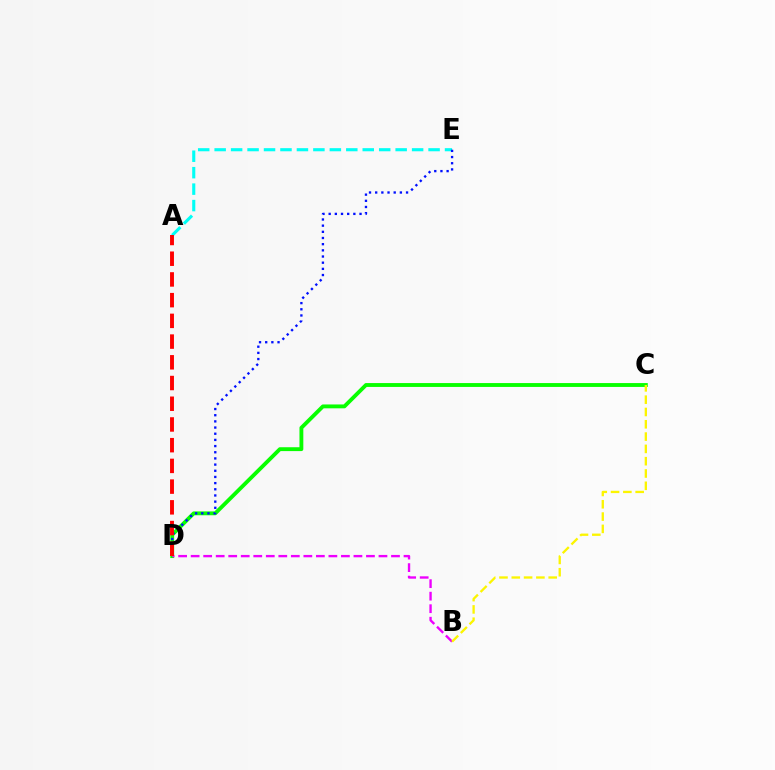{('C', 'D'): [{'color': '#08ff00', 'line_style': 'solid', 'thickness': 2.78}], ('B', 'D'): [{'color': '#ee00ff', 'line_style': 'dashed', 'thickness': 1.7}], ('A', 'E'): [{'color': '#00fff6', 'line_style': 'dashed', 'thickness': 2.24}], ('D', 'E'): [{'color': '#0010ff', 'line_style': 'dotted', 'thickness': 1.68}], ('B', 'C'): [{'color': '#fcf500', 'line_style': 'dashed', 'thickness': 1.67}], ('A', 'D'): [{'color': '#ff0000', 'line_style': 'dashed', 'thickness': 2.81}]}